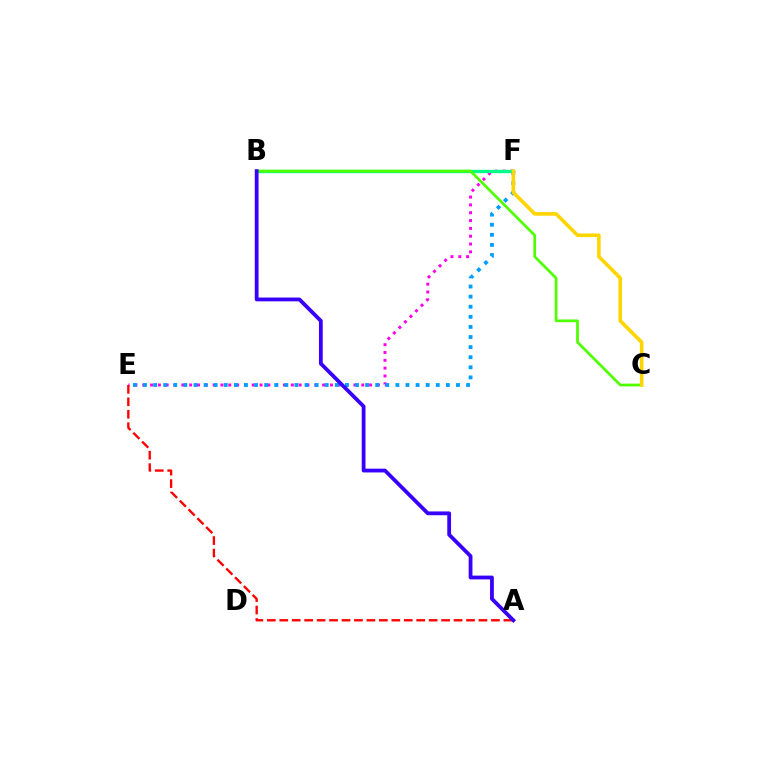{('E', 'F'): [{'color': '#ff00ed', 'line_style': 'dotted', 'thickness': 2.13}, {'color': '#009eff', 'line_style': 'dotted', 'thickness': 2.74}], ('B', 'F'): [{'color': '#00ff86', 'line_style': 'solid', 'thickness': 2.41}], ('A', 'E'): [{'color': '#ff0000', 'line_style': 'dashed', 'thickness': 1.69}], ('B', 'C'): [{'color': '#4fff00', 'line_style': 'solid', 'thickness': 1.96}], ('C', 'F'): [{'color': '#ffd500', 'line_style': 'solid', 'thickness': 2.6}], ('A', 'B'): [{'color': '#3700ff', 'line_style': 'solid', 'thickness': 2.73}]}